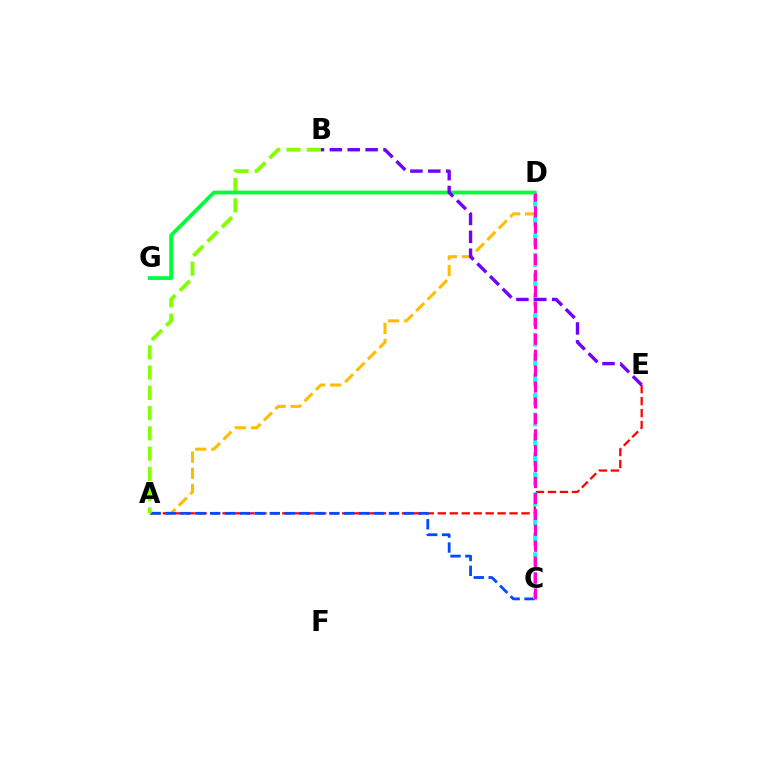{('A', 'E'): [{'color': '#ff0000', 'line_style': 'dashed', 'thickness': 1.62}], ('A', 'D'): [{'color': '#ffbd00', 'line_style': 'dashed', 'thickness': 2.2}], ('A', 'C'): [{'color': '#004bff', 'line_style': 'dashed', 'thickness': 2.02}], ('A', 'B'): [{'color': '#84ff00', 'line_style': 'dashed', 'thickness': 2.75}], ('D', 'G'): [{'color': '#00ff39', 'line_style': 'solid', 'thickness': 2.7}], ('C', 'D'): [{'color': '#00fff6', 'line_style': 'dashed', 'thickness': 2.71}, {'color': '#ff00cf', 'line_style': 'dashed', 'thickness': 2.16}], ('B', 'E'): [{'color': '#7200ff', 'line_style': 'dashed', 'thickness': 2.43}]}